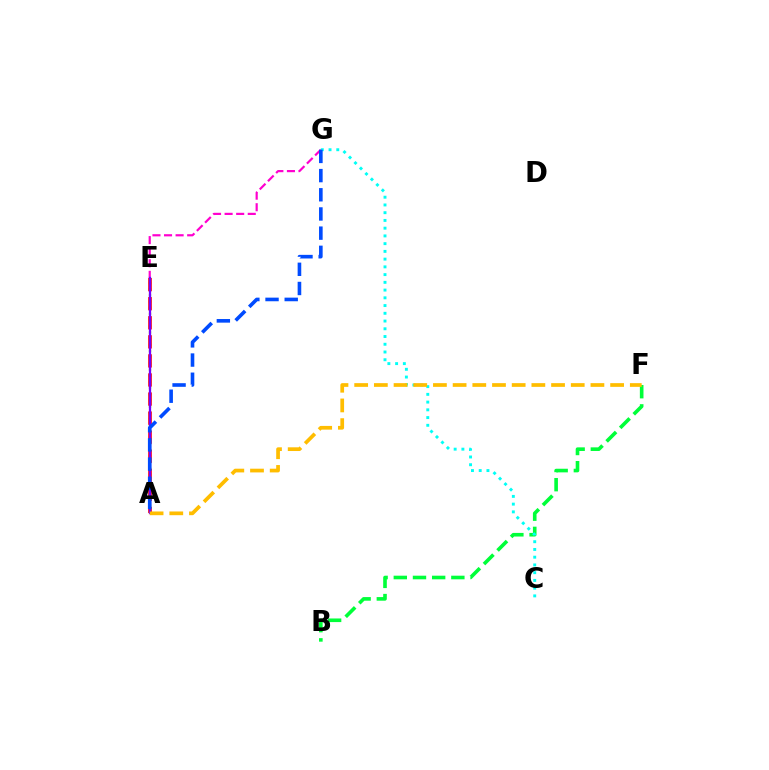{('A', 'E'): [{'color': '#84ff00', 'line_style': 'dotted', 'thickness': 1.68}, {'color': '#ff0000', 'line_style': 'dashed', 'thickness': 2.59}, {'color': '#7200ff', 'line_style': 'solid', 'thickness': 1.64}], ('B', 'F'): [{'color': '#00ff39', 'line_style': 'dashed', 'thickness': 2.61}], ('C', 'G'): [{'color': '#00fff6', 'line_style': 'dotted', 'thickness': 2.1}], ('E', 'G'): [{'color': '#ff00cf', 'line_style': 'dashed', 'thickness': 1.57}], ('A', 'F'): [{'color': '#ffbd00', 'line_style': 'dashed', 'thickness': 2.67}], ('A', 'G'): [{'color': '#004bff', 'line_style': 'dashed', 'thickness': 2.61}]}